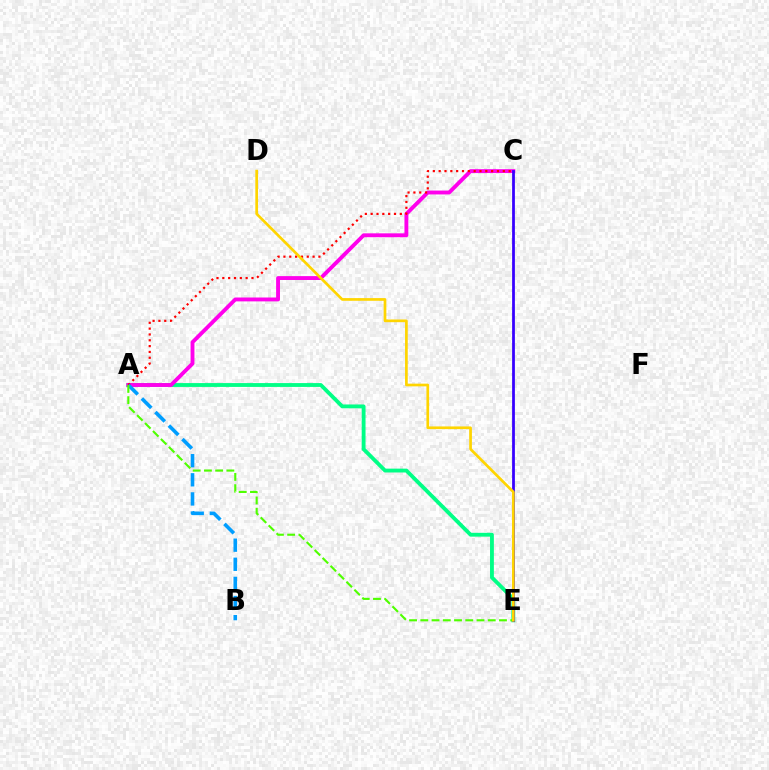{('A', 'E'): [{'color': '#00ff86', 'line_style': 'solid', 'thickness': 2.76}, {'color': '#4fff00', 'line_style': 'dashed', 'thickness': 1.53}], ('A', 'C'): [{'color': '#ff00ed', 'line_style': 'solid', 'thickness': 2.79}, {'color': '#ff0000', 'line_style': 'dotted', 'thickness': 1.58}], ('A', 'B'): [{'color': '#009eff', 'line_style': 'dashed', 'thickness': 2.6}], ('C', 'E'): [{'color': '#3700ff', 'line_style': 'solid', 'thickness': 1.99}], ('D', 'E'): [{'color': '#ffd500', 'line_style': 'solid', 'thickness': 1.94}]}